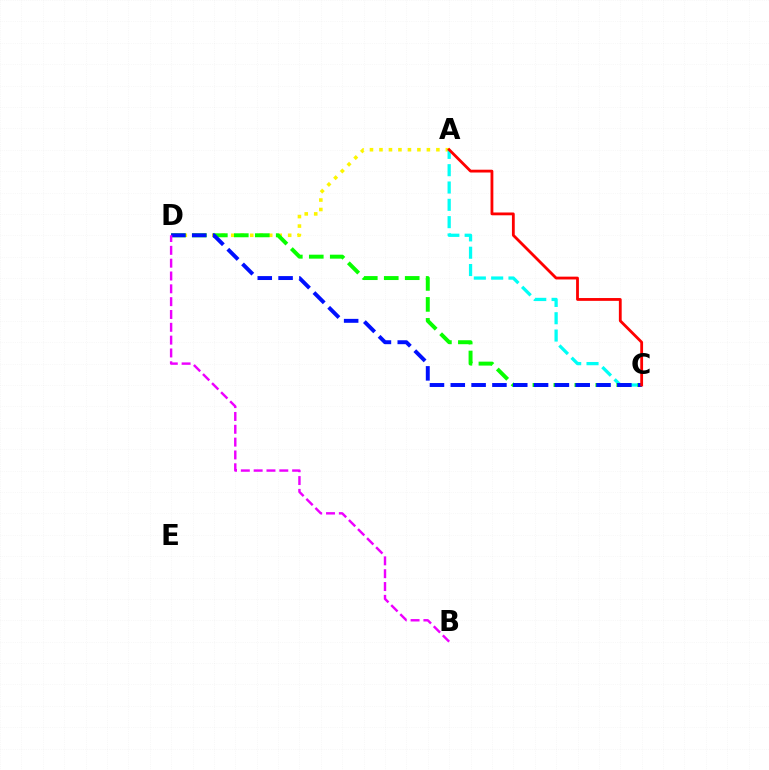{('A', 'D'): [{'color': '#fcf500', 'line_style': 'dotted', 'thickness': 2.58}], ('A', 'C'): [{'color': '#00fff6', 'line_style': 'dashed', 'thickness': 2.35}, {'color': '#ff0000', 'line_style': 'solid', 'thickness': 2.02}], ('C', 'D'): [{'color': '#08ff00', 'line_style': 'dashed', 'thickness': 2.85}, {'color': '#0010ff', 'line_style': 'dashed', 'thickness': 2.83}], ('B', 'D'): [{'color': '#ee00ff', 'line_style': 'dashed', 'thickness': 1.74}]}